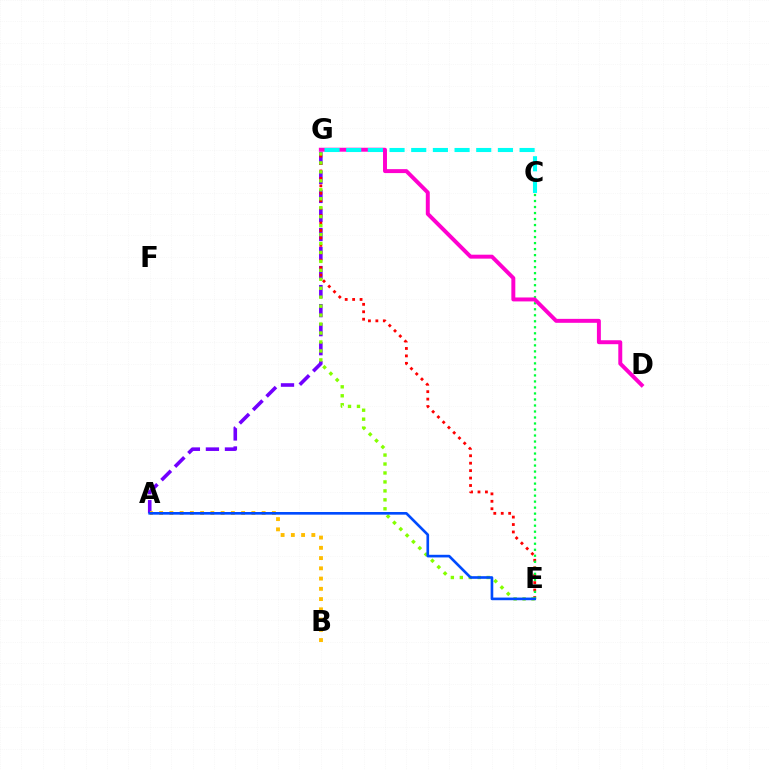{('A', 'G'): [{'color': '#7200ff', 'line_style': 'dashed', 'thickness': 2.59}], ('E', 'G'): [{'color': '#ff0000', 'line_style': 'dotted', 'thickness': 2.02}, {'color': '#84ff00', 'line_style': 'dotted', 'thickness': 2.43}], ('C', 'E'): [{'color': '#00ff39', 'line_style': 'dotted', 'thickness': 1.63}], ('A', 'B'): [{'color': '#ffbd00', 'line_style': 'dotted', 'thickness': 2.78}], ('D', 'G'): [{'color': '#ff00cf', 'line_style': 'solid', 'thickness': 2.84}], ('C', 'G'): [{'color': '#00fff6', 'line_style': 'dashed', 'thickness': 2.94}], ('A', 'E'): [{'color': '#004bff', 'line_style': 'solid', 'thickness': 1.91}]}